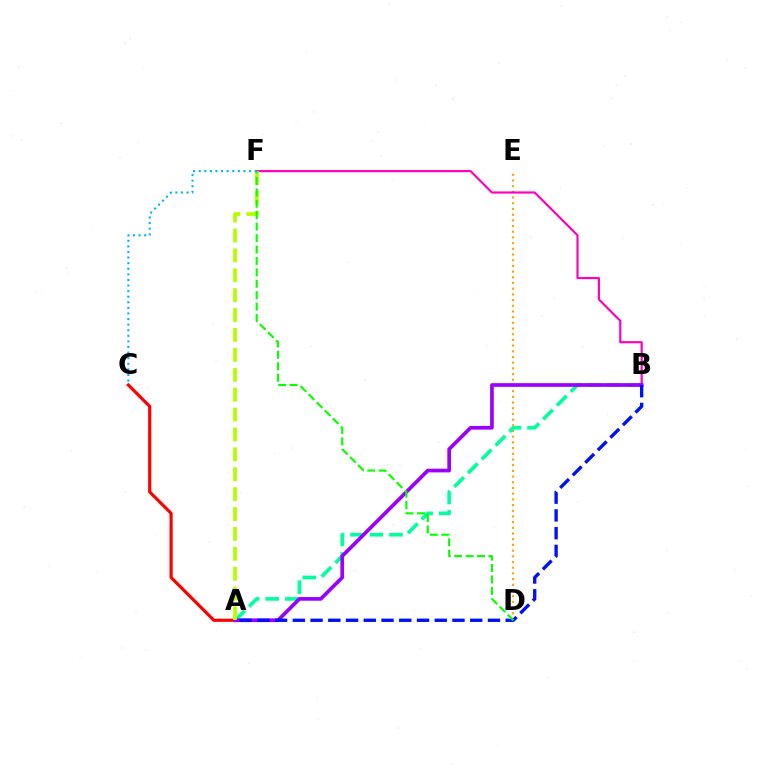{('D', 'E'): [{'color': '#ffa500', 'line_style': 'dotted', 'thickness': 1.55}], ('A', 'B'): [{'color': '#00ff9d', 'line_style': 'dashed', 'thickness': 2.65}, {'color': '#9b00ff', 'line_style': 'solid', 'thickness': 2.65}, {'color': '#0010ff', 'line_style': 'dashed', 'thickness': 2.41}], ('A', 'C'): [{'color': '#ff0000', 'line_style': 'solid', 'thickness': 2.28}], ('B', 'F'): [{'color': '#ff00bd', 'line_style': 'solid', 'thickness': 1.57}], ('A', 'F'): [{'color': '#b3ff00', 'line_style': 'dashed', 'thickness': 2.7}], ('D', 'F'): [{'color': '#08ff00', 'line_style': 'dashed', 'thickness': 1.55}], ('C', 'F'): [{'color': '#00b5ff', 'line_style': 'dotted', 'thickness': 1.52}]}